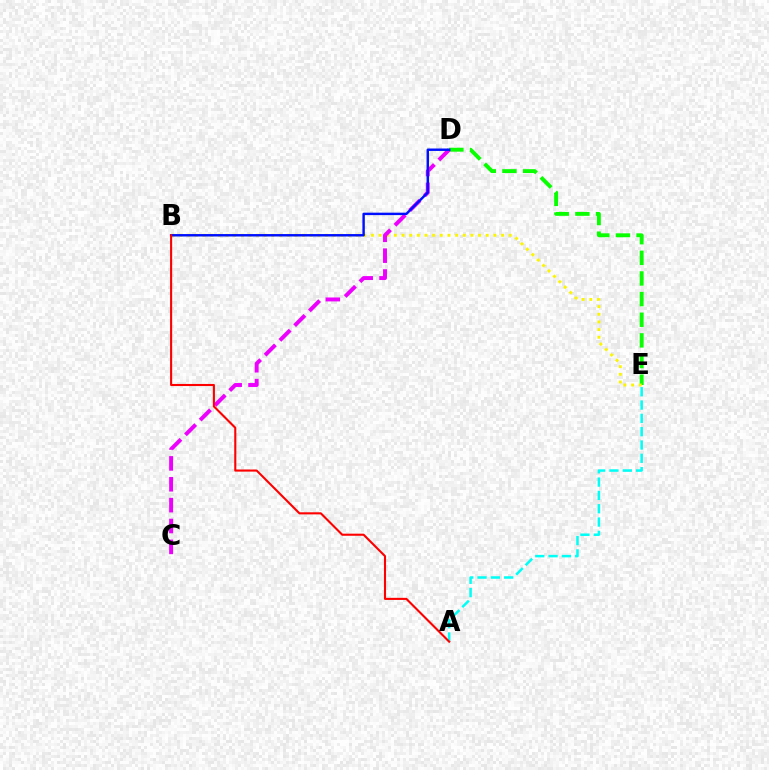{('D', 'E'): [{'color': '#08ff00', 'line_style': 'dashed', 'thickness': 2.8}], ('B', 'E'): [{'color': '#fcf500', 'line_style': 'dotted', 'thickness': 2.08}], ('C', 'D'): [{'color': '#ee00ff', 'line_style': 'dashed', 'thickness': 2.84}], ('B', 'D'): [{'color': '#0010ff', 'line_style': 'solid', 'thickness': 1.75}], ('A', 'E'): [{'color': '#00fff6', 'line_style': 'dashed', 'thickness': 1.81}], ('A', 'B'): [{'color': '#ff0000', 'line_style': 'solid', 'thickness': 1.51}]}